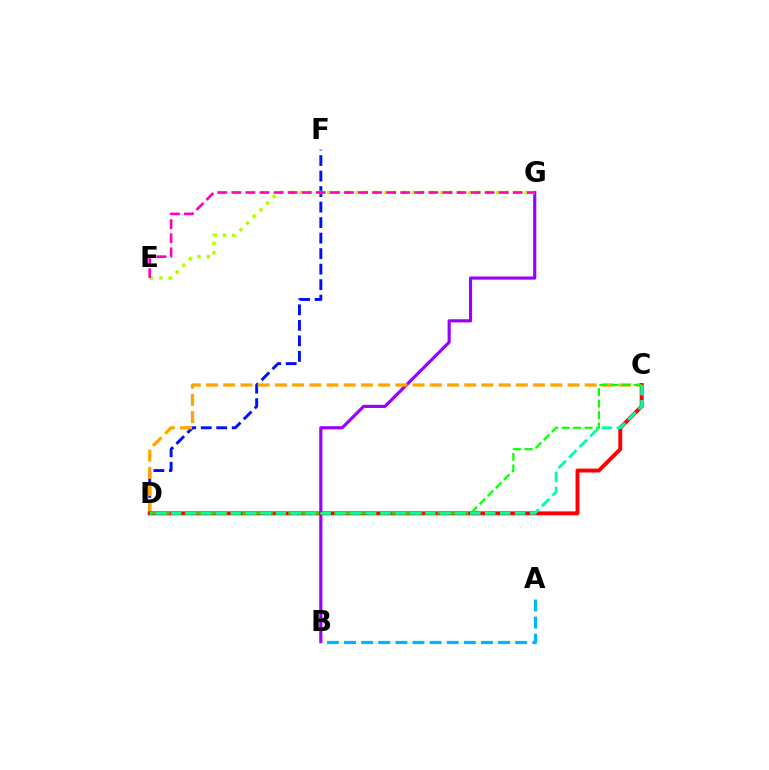{('B', 'G'): [{'color': '#9b00ff', 'line_style': 'solid', 'thickness': 2.27}], ('D', 'F'): [{'color': '#0010ff', 'line_style': 'dashed', 'thickness': 2.11}], ('C', 'D'): [{'color': '#ffa500', 'line_style': 'dashed', 'thickness': 2.34}, {'color': '#ff0000', 'line_style': 'solid', 'thickness': 2.82}, {'color': '#08ff00', 'line_style': 'dashed', 'thickness': 1.56}, {'color': '#00ff9d', 'line_style': 'dashed', 'thickness': 2.03}], ('A', 'B'): [{'color': '#00b5ff', 'line_style': 'dashed', 'thickness': 2.32}], ('E', 'G'): [{'color': '#b3ff00', 'line_style': 'dotted', 'thickness': 2.55}, {'color': '#ff00bd', 'line_style': 'dashed', 'thickness': 1.91}]}